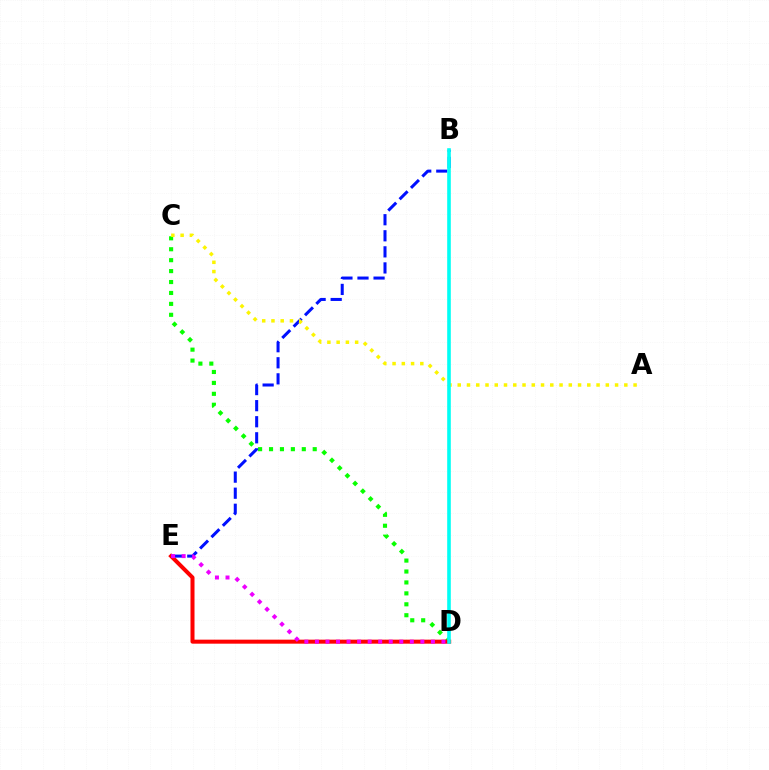{('C', 'D'): [{'color': '#08ff00', 'line_style': 'dotted', 'thickness': 2.97}], ('D', 'E'): [{'color': '#ff0000', 'line_style': 'solid', 'thickness': 2.89}, {'color': '#ee00ff', 'line_style': 'dotted', 'thickness': 2.86}], ('B', 'E'): [{'color': '#0010ff', 'line_style': 'dashed', 'thickness': 2.18}], ('A', 'C'): [{'color': '#fcf500', 'line_style': 'dotted', 'thickness': 2.51}], ('B', 'D'): [{'color': '#00fff6', 'line_style': 'solid', 'thickness': 2.6}]}